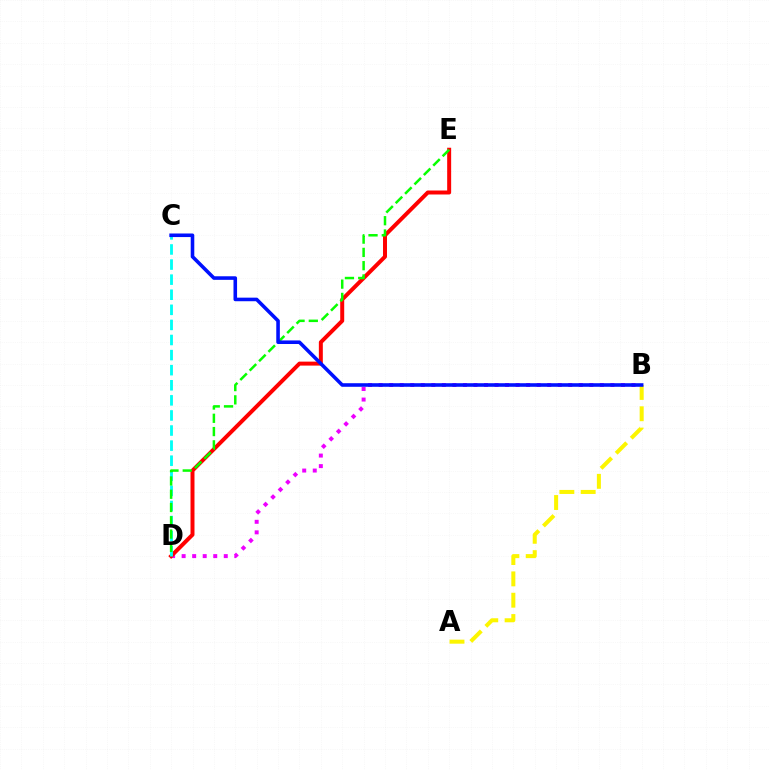{('B', 'D'): [{'color': '#ee00ff', 'line_style': 'dotted', 'thickness': 2.86}], ('A', 'B'): [{'color': '#fcf500', 'line_style': 'dashed', 'thickness': 2.9}], ('D', 'E'): [{'color': '#ff0000', 'line_style': 'solid', 'thickness': 2.86}, {'color': '#08ff00', 'line_style': 'dashed', 'thickness': 1.8}], ('C', 'D'): [{'color': '#00fff6', 'line_style': 'dashed', 'thickness': 2.05}], ('B', 'C'): [{'color': '#0010ff', 'line_style': 'solid', 'thickness': 2.57}]}